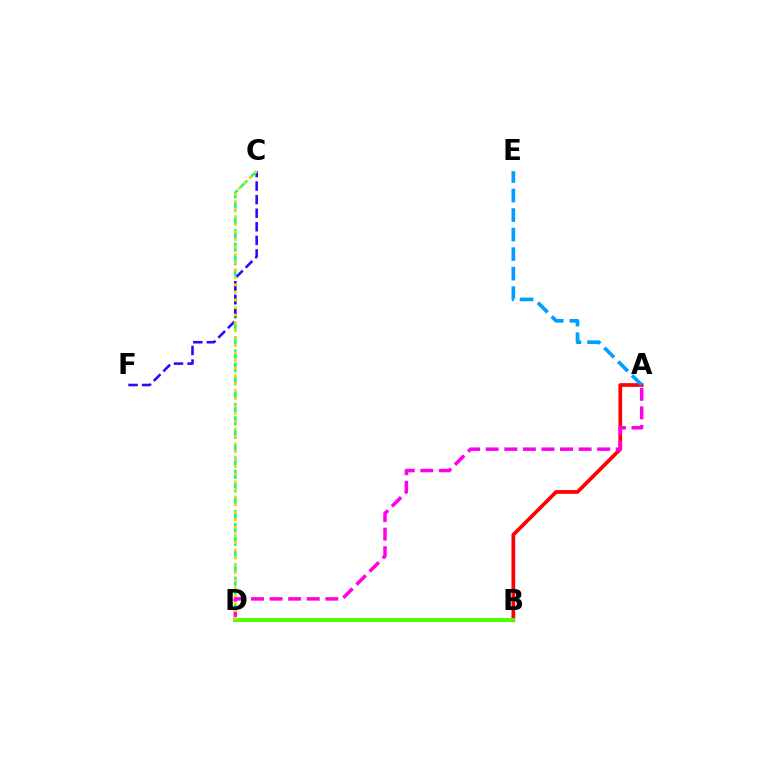{('A', 'B'): [{'color': '#ff0000', 'line_style': 'solid', 'thickness': 2.67}], ('C', 'D'): [{'color': '#00ff86', 'line_style': 'dashed', 'thickness': 1.82}, {'color': '#ffd500', 'line_style': 'dotted', 'thickness': 2.06}], ('A', 'D'): [{'color': '#ff00ed', 'line_style': 'dashed', 'thickness': 2.52}], ('C', 'F'): [{'color': '#3700ff', 'line_style': 'dashed', 'thickness': 1.84}], ('B', 'D'): [{'color': '#4fff00', 'line_style': 'solid', 'thickness': 2.84}], ('A', 'E'): [{'color': '#009eff', 'line_style': 'dashed', 'thickness': 2.65}]}